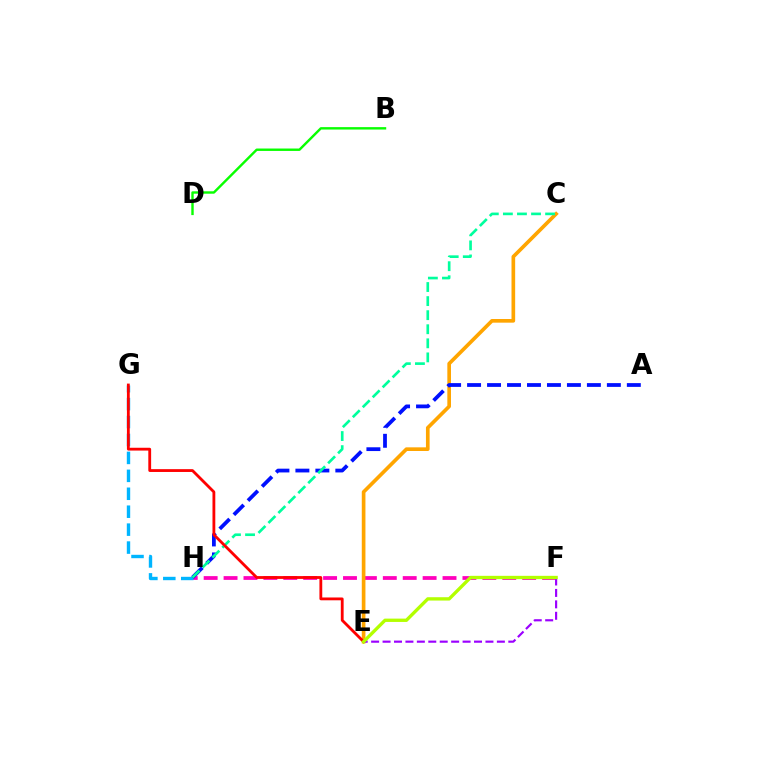{('F', 'H'): [{'color': '#ff00bd', 'line_style': 'dashed', 'thickness': 2.7}], ('C', 'E'): [{'color': '#ffa500', 'line_style': 'solid', 'thickness': 2.64}], ('G', 'H'): [{'color': '#00b5ff', 'line_style': 'dashed', 'thickness': 2.44}], ('A', 'H'): [{'color': '#0010ff', 'line_style': 'dashed', 'thickness': 2.71}], ('B', 'D'): [{'color': '#08ff00', 'line_style': 'solid', 'thickness': 1.74}], ('C', 'H'): [{'color': '#00ff9d', 'line_style': 'dashed', 'thickness': 1.91}], ('E', 'G'): [{'color': '#ff0000', 'line_style': 'solid', 'thickness': 2.03}], ('E', 'F'): [{'color': '#9b00ff', 'line_style': 'dashed', 'thickness': 1.55}, {'color': '#b3ff00', 'line_style': 'solid', 'thickness': 2.4}]}